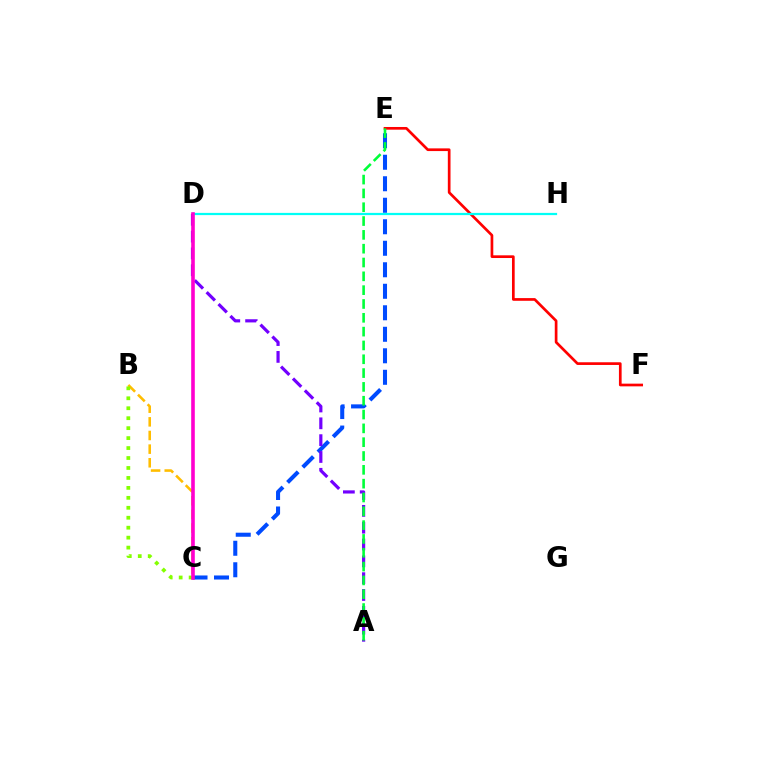{('E', 'F'): [{'color': '#ff0000', 'line_style': 'solid', 'thickness': 1.94}], ('B', 'C'): [{'color': '#ffbd00', 'line_style': 'dashed', 'thickness': 1.85}, {'color': '#84ff00', 'line_style': 'dotted', 'thickness': 2.7}], ('D', 'H'): [{'color': '#00fff6', 'line_style': 'solid', 'thickness': 1.6}], ('C', 'E'): [{'color': '#004bff', 'line_style': 'dashed', 'thickness': 2.92}], ('A', 'D'): [{'color': '#7200ff', 'line_style': 'dashed', 'thickness': 2.29}], ('A', 'E'): [{'color': '#00ff39', 'line_style': 'dashed', 'thickness': 1.88}], ('C', 'D'): [{'color': '#ff00cf', 'line_style': 'solid', 'thickness': 2.6}]}